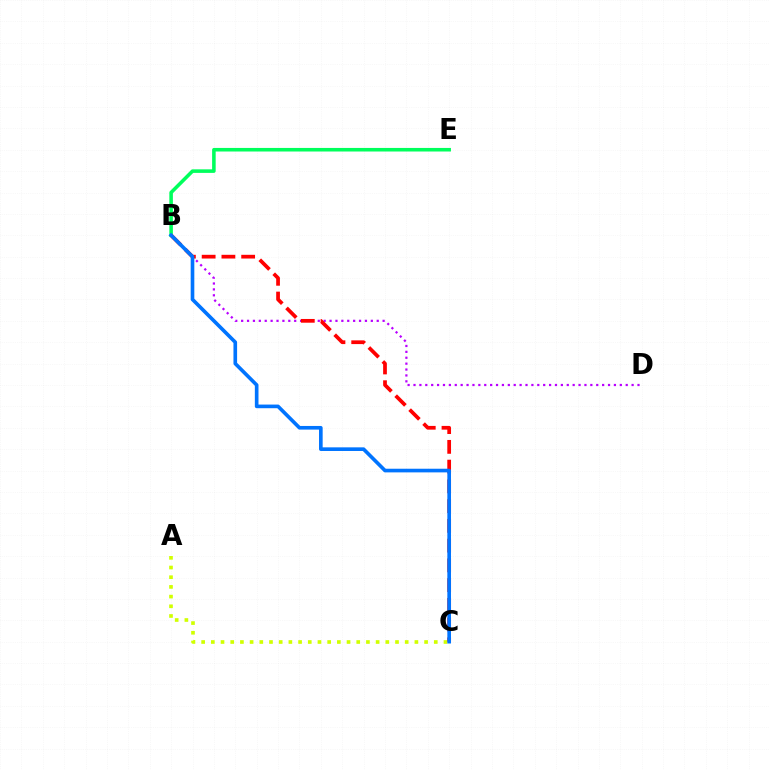{('A', 'C'): [{'color': '#d1ff00', 'line_style': 'dotted', 'thickness': 2.63}], ('B', 'E'): [{'color': '#00ff5c', 'line_style': 'solid', 'thickness': 2.57}], ('B', 'D'): [{'color': '#b900ff', 'line_style': 'dotted', 'thickness': 1.6}], ('B', 'C'): [{'color': '#ff0000', 'line_style': 'dashed', 'thickness': 2.68}, {'color': '#0074ff', 'line_style': 'solid', 'thickness': 2.62}]}